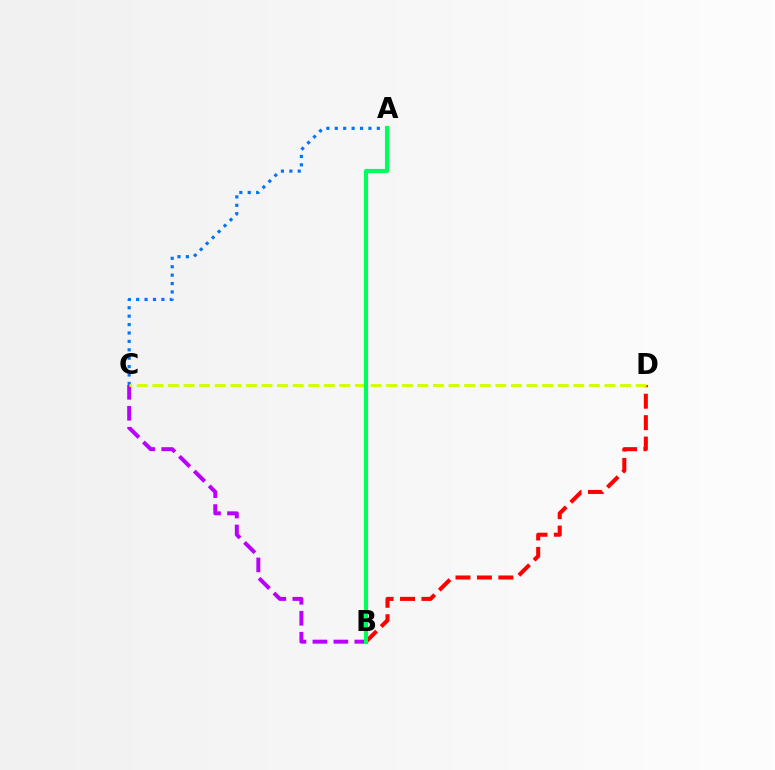{('B', 'C'): [{'color': '#b900ff', 'line_style': 'dashed', 'thickness': 2.85}], ('B', 'D'): [{'color': '#ff0000', 'line_style': 'dashed', 'thickness': 2.91}], ('A', 'C'): [{'color': '#0074ff', 'line_style': 'dotted', 'thickness': 2.28}], ('C', 'D'): [{'color': '#d1ff00', 'line_style': 'dashed', 'thickness': 2.12}], ('A', 'B'): [{'color': '#00ff5c', 'line_style': 'solid', 'thickness': 2.98}]}